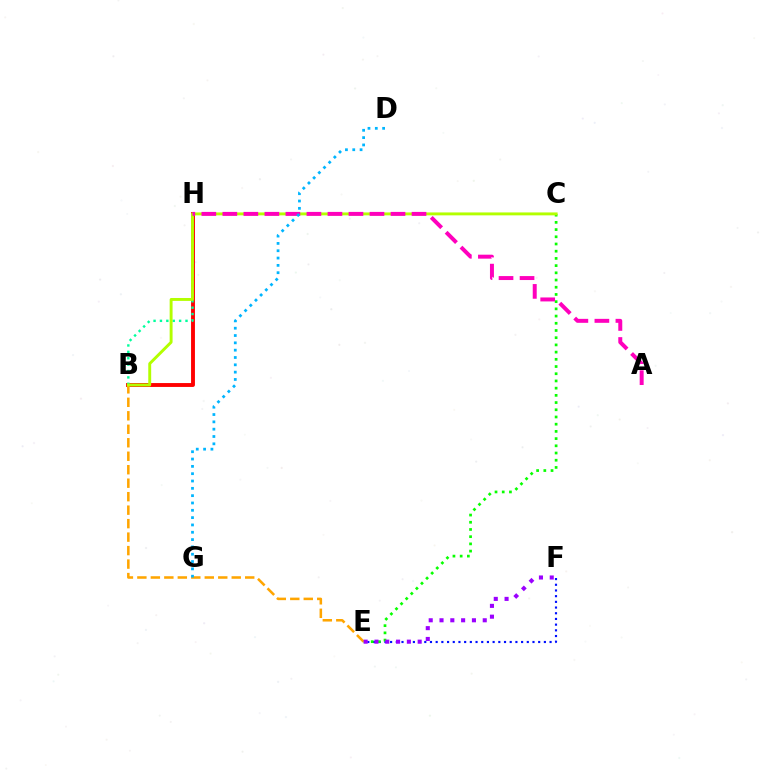{('B', 'H'): [{'color': '#ff0000', 'line_style': 'solid', 'thickness': 2.79}, {'color': '#00ff9d', 'line_style': 'dotted', 'thickness': 1.74}], ('E', 'F'): [{'color': '#0010ff', 'line_style': 'dotted', 'thickness': 1.55}, {'color': '#9b00ff', 'line_style': 'dotted', 'thickness': 2.94}], ('C', 'E'): [{'color': '#08ff00', 'line_style': 'dotted', 'thickness': 1.96}], ('B', 'E'): [{'color': '#ffa500', 'line_style': 'dashed', 'thickness': 1.83}], ('B', 'C'): [{'color': '#b3ff00', 'line_style': 'solid', 'thickness': 2.1}], ('A', 'H'): [{'color': '#ff00bd', 'line_style': 'dashed', 'thickness': 2.86}], ('D', 'G'): [{'color': '#00b5ff', 'line_style': 'dotted', 'thickness': 1.99}]}